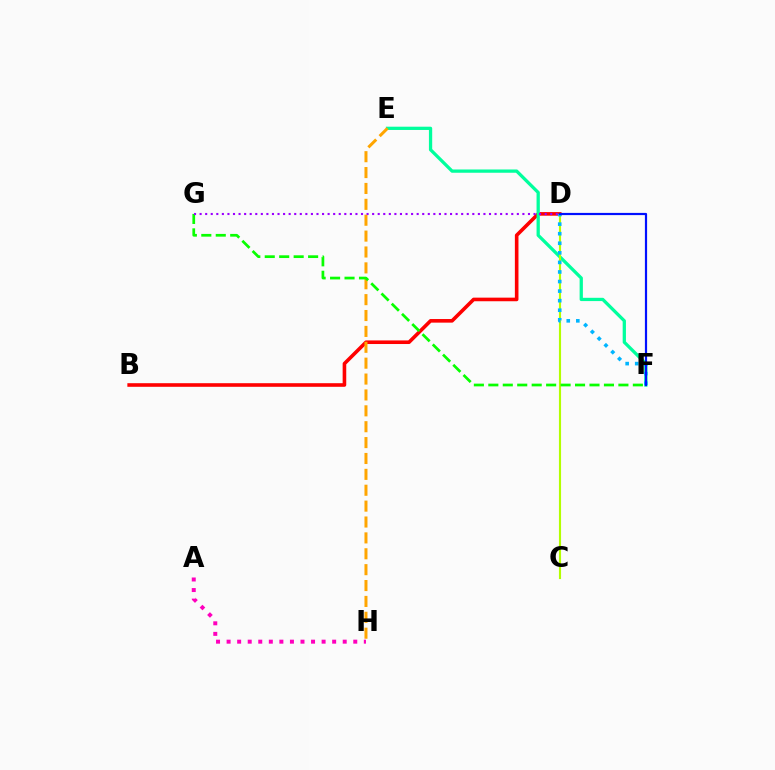{('B', 'D'): [{'color': '#ff0000', 'line_style': 'solid', 'thickness': 2.59}], ('E', 'F'): [{'color': '#00ff9d', 'line_style': 'solid', 'thickness': 2.35}], ('E', 'H'): [{'color': '#ffa500', 'line_style': 'dashed', 'thickness': 2.16}], ('C', 'D'): [{'color': '#b3ff00', 'line_style': 'solid', 'thickness': 1.54}], ('F', 'G'): [{'color': '#08ff00', 'line_style': 'dashed', 'thickness': 1.96}], ('D', 'G'): [{'color': '#9b00ff', 'line_style': 'dotted', 'thickness': 1.51}], ('A', 'H'): [{'color': '#ff00bd', 'line_style': 'dotted', 'thickness': 2.87}], ('D', 'F'): [{'color': '#00b5ff', 'line_style': 'dotted', 'thickness': 2.6}, {'color': '#0010ff', 'line_style': 'solid', 'thickness': 1.59}]}